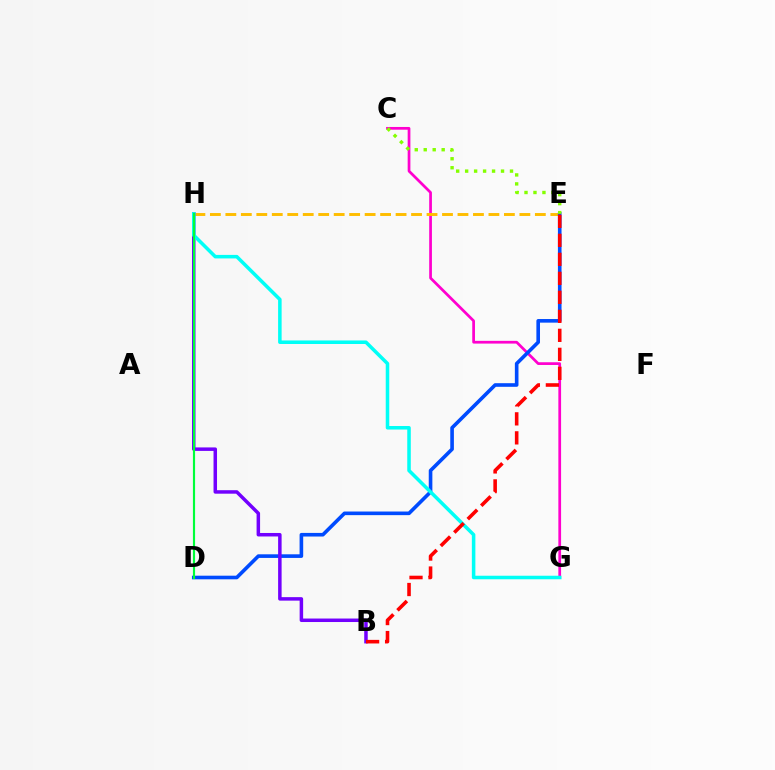{('C', 'G'): [{'color': '#ff00cf', 'line_style': 'solid', 'thickness': 1.97}], ('E', 'H'): [{'color': '#ffbd00', 'line_style': 'dashed', 'thickness': 2.1}], ('D', 'E'): [{'color': '#004bff', 'line_style': 'solid', 'thickness': 2.61}], ('B', 'H'): [{'color': '#7200ff', 'line_style': 'solid', 'thickness': 2.51}], ('C', 'E'): [{'color': '#84ff00', 'line_style': 'dotted', 'thickness': 2.44}], ('G', 'H'): [{'color': '#00fff6', 'line_style': 'solid', 'thickness': 2.54}], ('D', 'H'): [{'color': '#00ff39', 'line_style': 'solid', 'thickness': 1.55}], ('B', 'E'): [{'color': '#ff0000', 'line_style': 'dashed', 'thickness': 2.58}]}